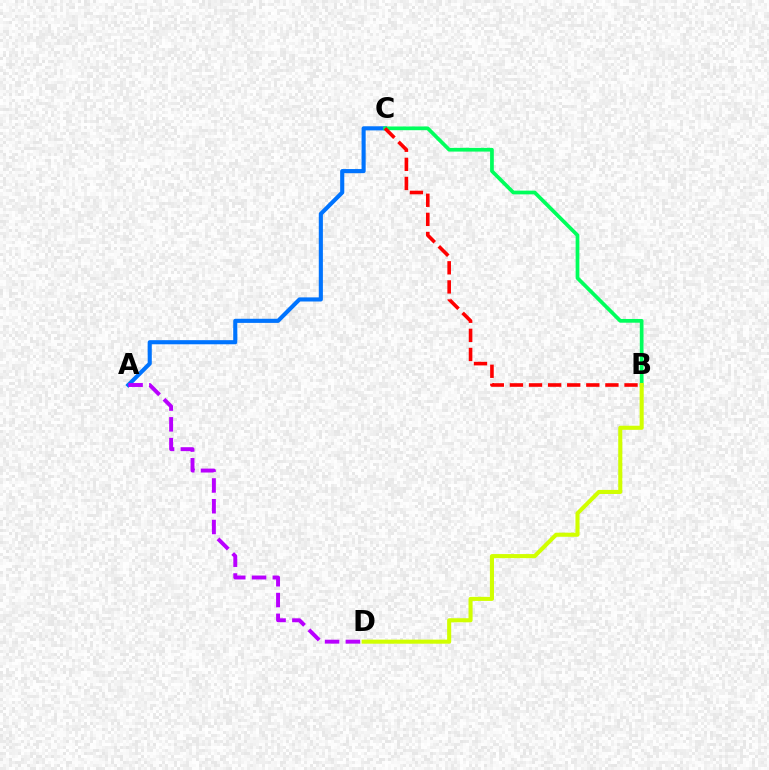{('A', 'C'): [{'color': '#0074ff', 'line_style': 'solid', 'thickness': 2.96}], ('A', 'D'): [{'color': '#b900ff', 'line_style': 'dashed', 'thickness': 2.82}], ('B', 'C'): [{'color': '#00ff5c', 'line_style': 'solid', 'thickness': 2.68}, {'color': '#ff0000', 'line_style': 'dashed', 'thickness': 2.59}], ('B', 'D'): [{'color': '#d1ff00', 'line_style': 'solid', 'thickness': 2.93}]}